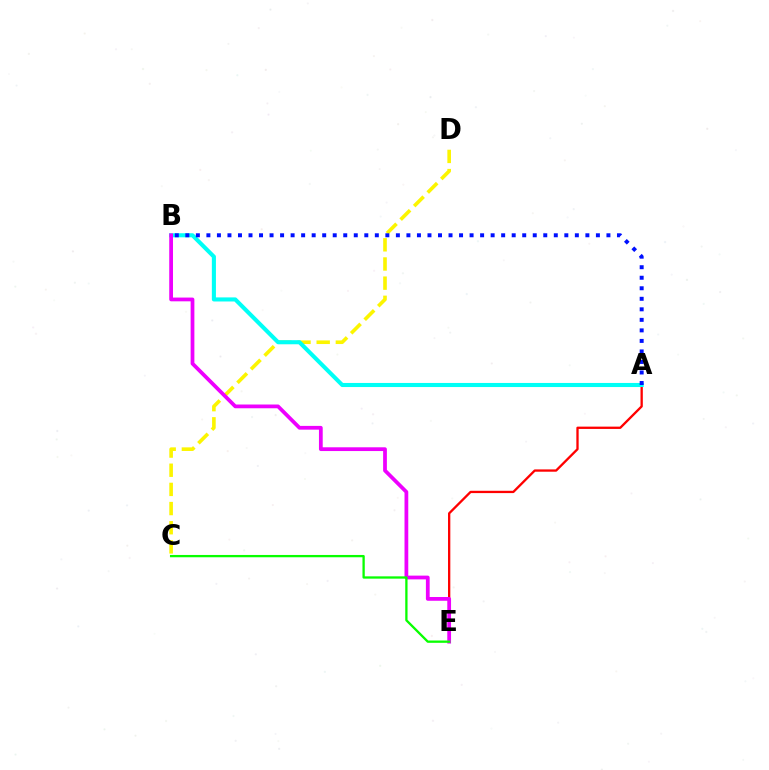{('A', 'E'): [{'color': '#ff0000', 'line_style': 'solid', 'thickness': 1.66}], ('C', 'D'): [{'color': '#fcf500', 'line_style': 'dashed', 'thickness': 2.6}], ('A', 'B'): [{'color': '#00fff6', 'line_style': 'solid', 'thickness': 2.94}, {'color': '#0010ff', 'line_style': 'dotted', 'thickness': 2.86}], ('B', 'E'): [{'color': '#ee00ff', 'line_style': 'solid', 'thickness': 2.71}], ('C', 'E'): [{'color': '#08ff00', 'line_style': 'solid', 'thickness': 1.66}]}